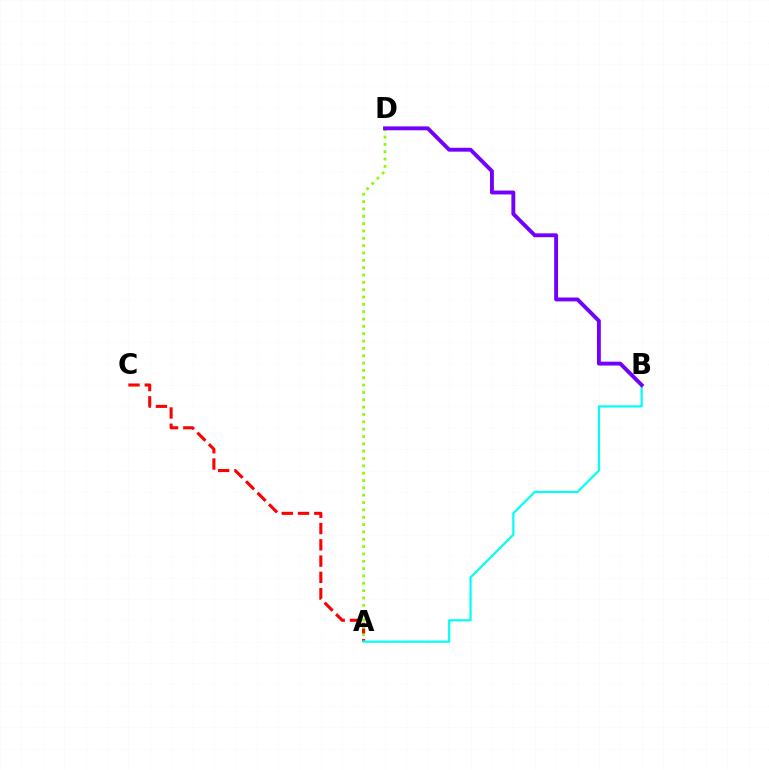{('A', 'C'): [{'color': '#ff0000', 'line_style': 'dashed', 'thickness': 2.21}], ('A', 'D'): [{'color': '#84ff00', 'line_style': 'dotted', 'thickness': 1.99}], ('A', 'B'): [{'color': '#00fff6', 'line_style': 'solid', 'thickness': 1.58}], ('B', 'D'): [{'color': '#7200ff', 'line_style': 'solid', 'thickness': 2.79}]}